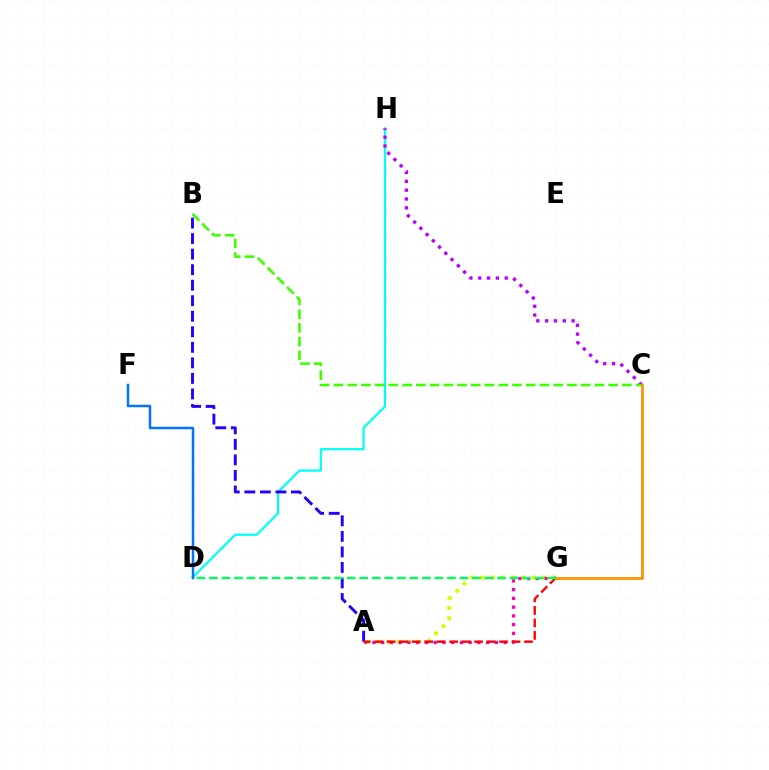{('A', 'G'): [{'color': '#d1ff00', 'line_style': 'dotted', 'thickness': 2.78}, {'color': '#ff00ac', 'line_style': 'dotted', 'thickness': 2.38}, {'color': '#ff0000', 'line_style': 'dashed', 'thickness': 1.7}], ('D', 'H'): [{'color': '#00fff6', 'line_style': 'solid', 'thickness': 1.6}], ('C', 'H'): [{'color': '#b900ff', 'line_style': 'dotted', 'thickness': 2.4}], ('D', 'F'): [{'color': '#0074ff', 'line_style': 'solid', 'thickness': 1.79}], ('A', 'B'): [{'color': '#2500ff', 'line_style': 'dashed', 'thickness': 2.11}], ('B', 'C'): [{'color': '#3dff00', 'line_style': 'dashed', 'thickness': 1.87}], ('C', 'G'): [{'color': '#ff9400', 'line_style': 'solid', 'thickness': 2.02}], ('D', 'G'): [{'color': '#00ff5c', 'line_style': 'dashed', 'thickness': 1.7}]}